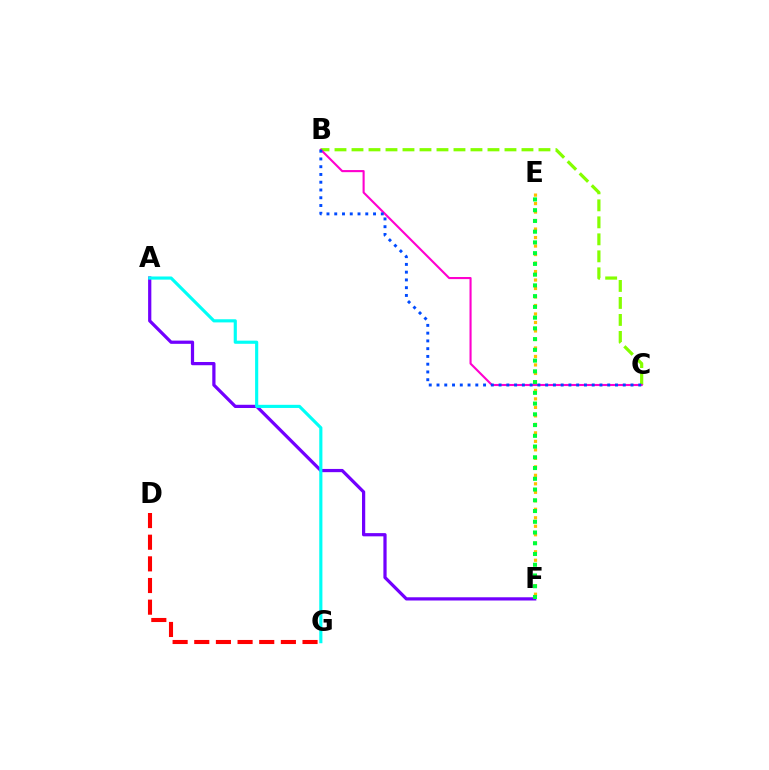{('B', 'C'): [{'color': '#84ff00', 'line_style': 'dashed', 'thickness': 2.31}, {'color': '#ff00cf', 'line_style': 'solid', 'thickness': 1.52}, {'color': '#004bff', 'line_style': 'dotted', 'thickness': 2.11}], ('A', 'F'): [{'color': '#7200ff', 'line_style': 'solid', 'thickness': 2.32}], ('D', 'G'): [{'color': '#ff0000', 'line_style': 'dashed', 'thickness': 2.94}], ('A', 'G'): [{'color': '#00fff6', 'line_style': 'solid', 'thickness': 2.27}], ('E', 'F'): [{'color': '#ffbd00', 'line_style': 'dotted', 'thickness': 2.31}, {'color': '#00ff39', 'line_style': 'dotted', 'thickness': 2.92}]}